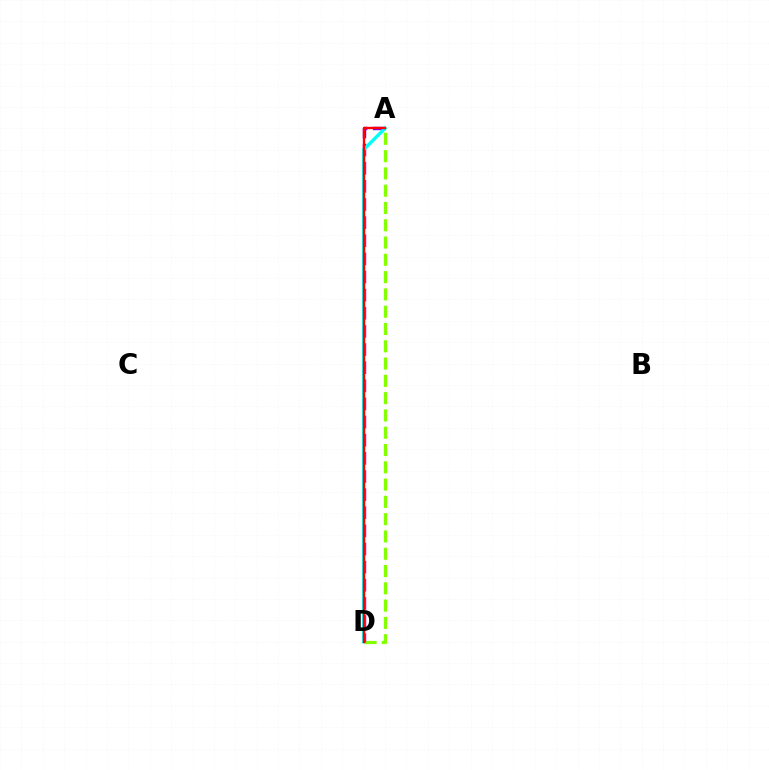{('A', 'D'): [{'color': '#84ff00', 'line_style': 'dashed', 'thickness': 2.35}, {'color': '#7200ff', 'line_style': 'dashed', 'thickness': 2.46}, {'color': '#00fff6', 'line_style': 'solid', 'thickness': 2.41}, {'color': '#ff0000', 'line_style': 'solid', 'thickness': 1.71}]}